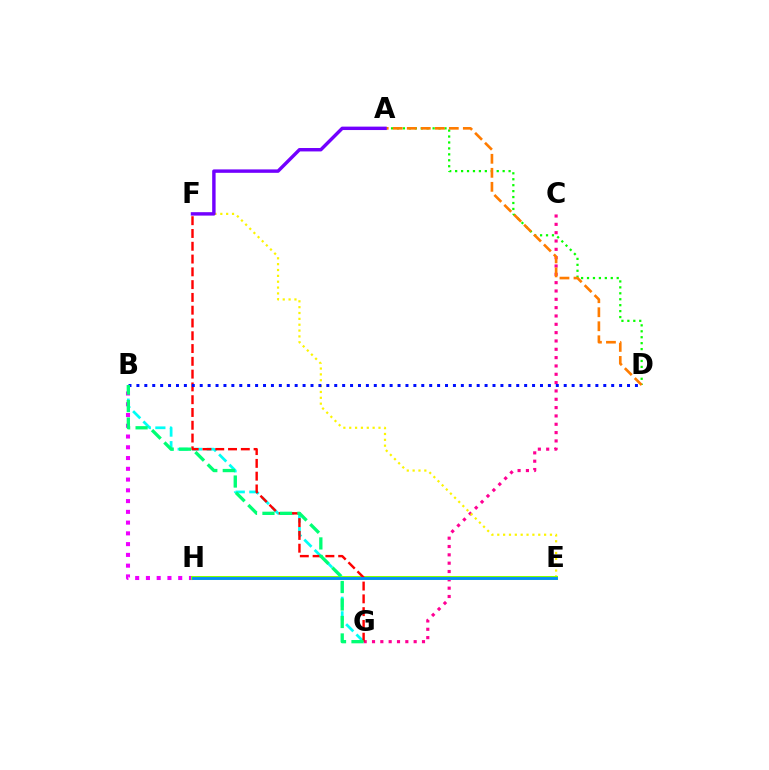{('C', 'G'): [{'color': '#ff0094', 'line_style': 'dotted', 'thickness': 2.26}], ('B', 'G'): [{'color': '#00fff6', 'line_style': 'dashed', 'thickness': 1.98}, {'color': '#00ff74', 'line_style': 'dashed', 'thickness': 2.38}], ('B', 'H'): [{'color': '#ee00ff', 'line_style': 'dotted', 'thickness': 2.92}], ('E', 'F'): [{'color': '#fcf500', 'line_style': 'dotted', 'thickness': 1.59}], ('E', 'H'): [{'color': '#84ff00', 'line_style': 'solid', 'thickness': 2.89}, {'color': '#008cff', 'line_style': 'solid', 'thickness': 2.02}], ('A', 'D'): [{'color': '#08ff00', 'line_style': 'dotted', 'thickness': 1.61}, {'color': '#ff7c00', 'line_style': 'dashed', 'thickness': 1.9}], ('F', 'G'): [{'color': '#ff0000', 'line_style': 'dashed', 'thickness': 1.74}], ('A', 'F'): [{'color': '#7200ff', 'line_style': 'solid', 'thickness': 2.46}], ('B', 'D'): [{'color': '#0010ff', 'line_style': 'dotted', 'thickness': 2.15}]}